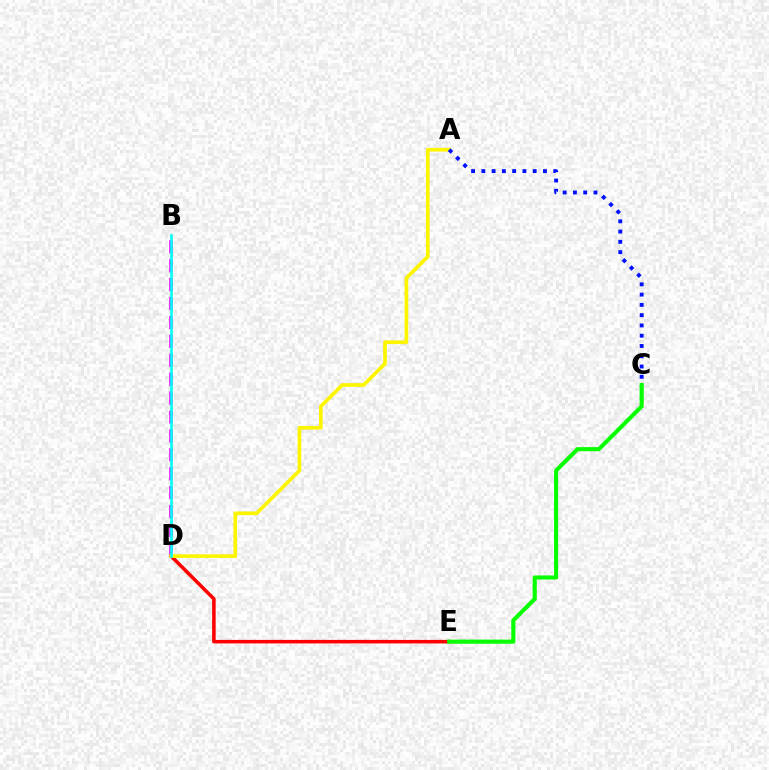{('D', 'E'): [{'color': '#ff0000', 'line_style': 'solid', 'thickness': 2.54}], ('C', 'E'): [{'color': '#08ff00', 'line_style': 'solid', 'thickness': 2.97}], ('B', 'D'): [{'color': '#ee00ff', 'line_style': 'dashed', 'thickness': 2.57}, {'color': '#00fff6', 'line_style': 'solid', 'thickness': 1.88}], ('A', 'D'): [{'color': '#fcf500', 'line_style': 'solid', 'thickness': 2.66}], ('A', 'C'): [{'color': '#0010ff', 'line_style': 'dotted', 'thickness': 2.79}]}